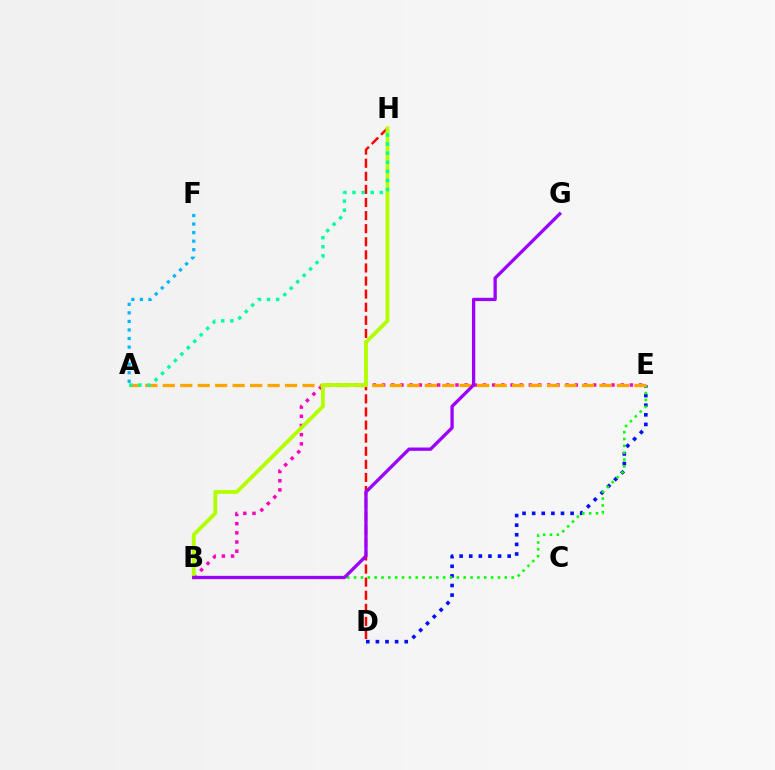{('D', 'E'): [{'color': '#0010ff', 'line_style': 'dotted', 'thickness': 2.61}], ('D', 'H'): [{'color': '#ff0000', 'line_style': 'dashed', 'thickness': 1.78}], ('B', 'E'): [{'color': '#ff00bd', 'line_style': 'dotted', 'thickness': 2.49}, {'color': '#08ff00', 'line_style': 'dotted', 'thickness': 1.86}], ('A', 'E'): [{'color': '#ffa500', 'line_style': 'dashed', 'thickness': 2.37}], ('B', 'H'): [{'color': '#b3ff00', 'line_style': 'solid', 'thickness': 2.76}], ('B', 'G'): [{'color': '#9b00ff', 'line_style': 'solid', 'thickness': 2.38}], ('A', 'H'): [{'color': '#00ff9d', 'line_style': 'dotted', 'thickness': 2.47}], ('A', 'F'): [{'color': '#00b5ff', 'line_style': 'dotted', 'thickness': 2.32}]}